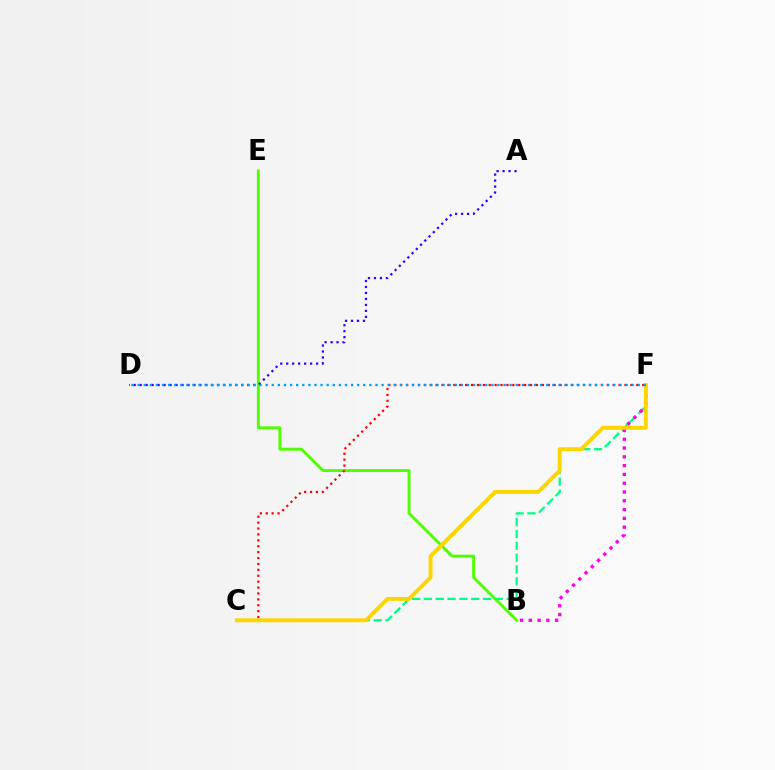{('B', 'E'): [{'color': '#4fff00', 'line_style': 'solid', 'thickness': 2.07}], ('C', 'F'): [{'color': '#ff0000', 'line_style': 'dotted', 'thickness': 1.6}, {'color': '#00ff86', 'line_style': 'dashed', 'thickness': 1.61}, {'color': '#ffd500', 'line_style': 'solid', 'thickness': 2.82}], ('B', 'F'): [{'color': '#ff00ed', 'line_style': 'dotted', 'thickness': 2.39}], ('A', 'D'): [{'color': '#3700ff', 'line_style': 'dotted', 'thickness': 1.62}], ('D', 'F'): [{'color': '#009eff', 'line_style': 'dotted', 'thickness': 1.66}]}